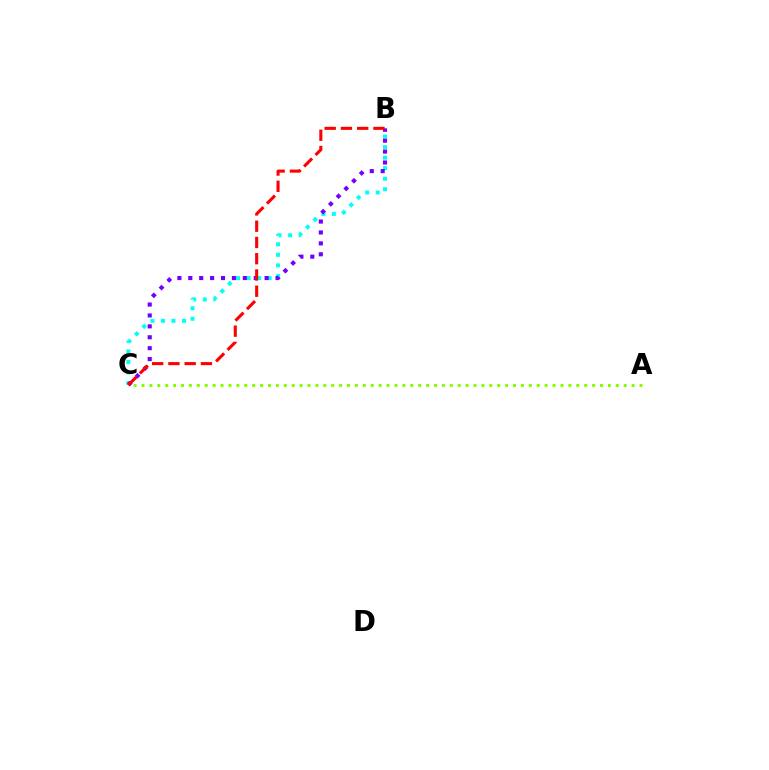{('A', 'C'): [{'color': '#84ff00', 'line_style': 'dotted', 'thickness': 2.15}], ('B', 'C'): [{'color': '#00fff6', 'line_style': 'dotted', 'thickness': 2.86}, {'color': '#7200ff', 'line_style': 'dotted', 'thickness': 2.96}, {'color': '#ff0000', 'line_style': 'dashed', 'thickness': 2.21}]}